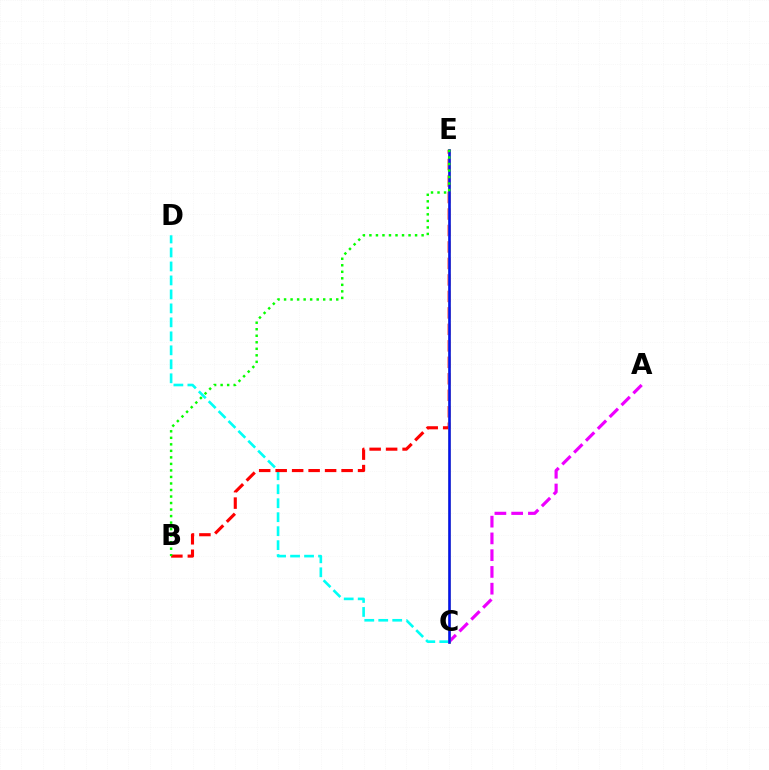{('C', 'D'): [{'color': '#00fff6', 'line_style': 'dashed', 'thickness': 1.9}], ('B', 'E'): [{'color': '#ff0000', 'line_style': 'dashed', 'thickness': 2.24}, {'color': '#08ff00', 'line_style': 'dotted', 'thickness': 1.77}], ('A', 'C'): [{'color': '#ee00ff', 'line_style': 'dashed', 'thickness': 2.28}], ('C', 'E'): [{'color': '#fcf500', 'line_style': 'solid', 'thickness': 1.84}, {'color': '#0010ff', 'line_style': 'solid', 'thickness': 1.86}]}